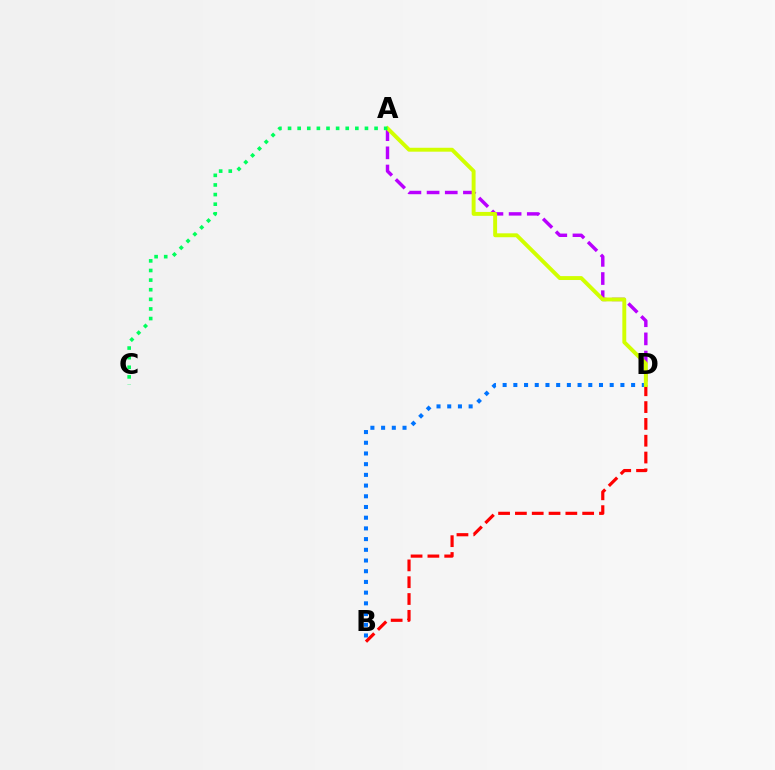{('B', 'D'): [{'color': '#ff0000', 'line_style': 'dashed', 'thickness': 2.28}, {'color': '#0074ff', 'line_style': 'dotted', 'thickness': 2.91}], ('A', 'D'): [{'color': '#b900ff', 'line_style': 'dashed', 'thickness': 2.47}, {'color': '#d1ff00', 'line_style': 'solid', 'thickness': 2.81}], ('A', 'C'): [{'color': '#00ff5c', 'line_style': 'dotted', 'thickness': 2.61}]}